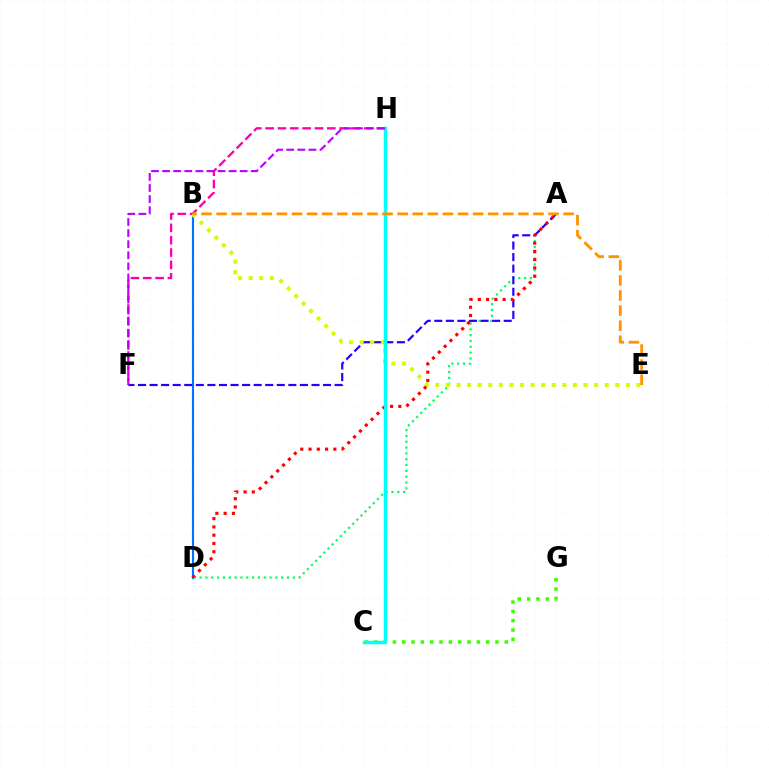{('F', 'H'): [{'color': '#ff00ac', 'line_style': 'dashed', 'thickness': 1.68}, {'color': '#b900ff', 'line_style': 'dashed', 'thickness': 1.51}], ('C', 'G'): [{'color': '#3dff00', 'line_style': 'dotted', 'thickness': 2.53}], ('B', 'D'): [{'color': '#0074ff', 'line_style': 'solid', 'thickness': 1.52}], ('A', 'D'): [{'color': '#00ff5c', 'line_style': 'dotted', 'thickness': 1.58}, {'color': '#ff0000', 'line_style': 'dotted', 'thickness': 2.25}], ('A', 'F'): [{'color': '#2500ff', 'line_style': 'dashed', 'thickness': 1.57}], ('B', 'E'): [{'color': '#d1ff00', 'line_style': 'dotted', 'thickness': 2.88}, {'color': '#ff9400', 'line_style': 'dashed', 'thickness': 2.05}], ('C', 'H'): [{'color': '#00fff6', 'line_style': 'solid', 'thickness': 2.49}]}